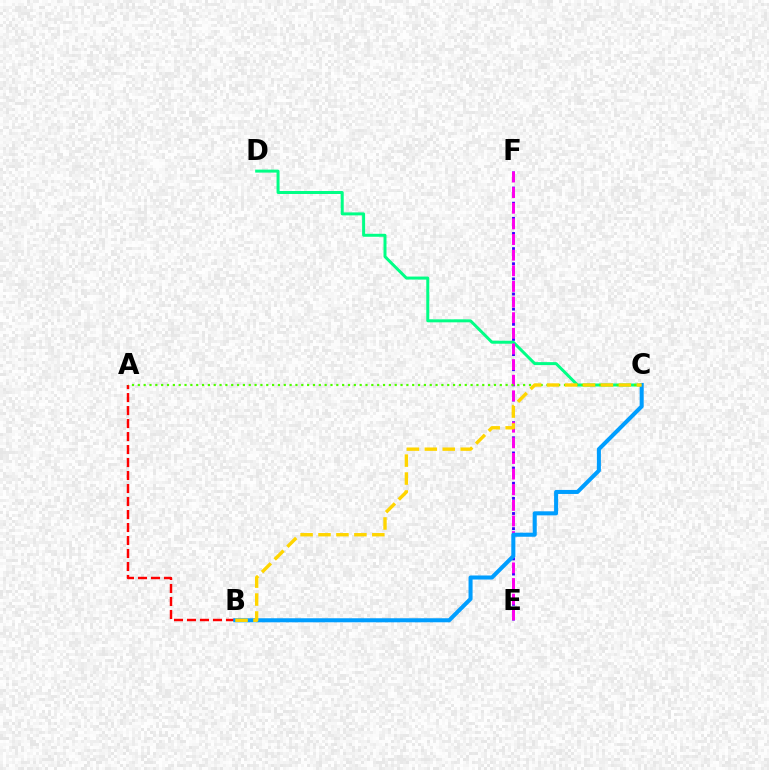{('A', 'B'): [{'color': '#ff0000', 'line_style': 'dashed', 'thickness': 1.77}], ('E', 'F'): [{'color': '#3700ff', 'line_style': 'dotted', 'thickness': 2.06}, {'color': '#ff00ed', 'line_style': 'dashed', 'thickness': 2.12}], ('C', 'D'): [{'color': '#00ff86', 'line_style': 'solid', 'thickness': 2.15}], ('A', 'C'): [{'color': '#4fff00', 'line_style': 'dotted', 'thickness': 1.59}], ('B', 'C'): [{'color': '#009eff', 'line_style': 'solid', 'thickness': 2.91}, {'color': '#ffd500', 'line_style': 'dashed', 'thickness': 2.44}]}